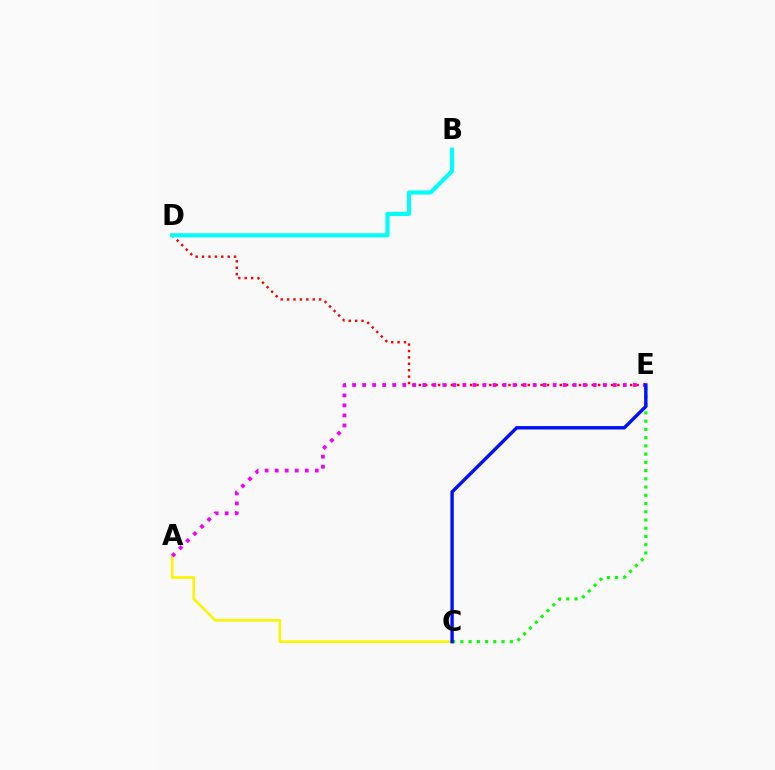{('C', 'E'): [{'color': '#08ff00', 'line_style': 'dotted', 'thickness': 2.24}, {'color': '#0010ff', 'line_style': 'solid', 'thickness': 2.45}], ('A', 'C'): [{'color': '#fcf500', 'line_style': 'solid', 'thickness': 1.92}], ('D', 'E'): [{'color': '#ff0000', 'line_style': 'dotted', 'thickness': 1.74}], ('A', 'E'): [{'color': '#ee00ff', 'line_style': 'dotted', 'thickness': 2.72}], ('B', 'D'): [{'color': '#00fff6', 'line_style': 'solid', 'thickness': 2.98}]}